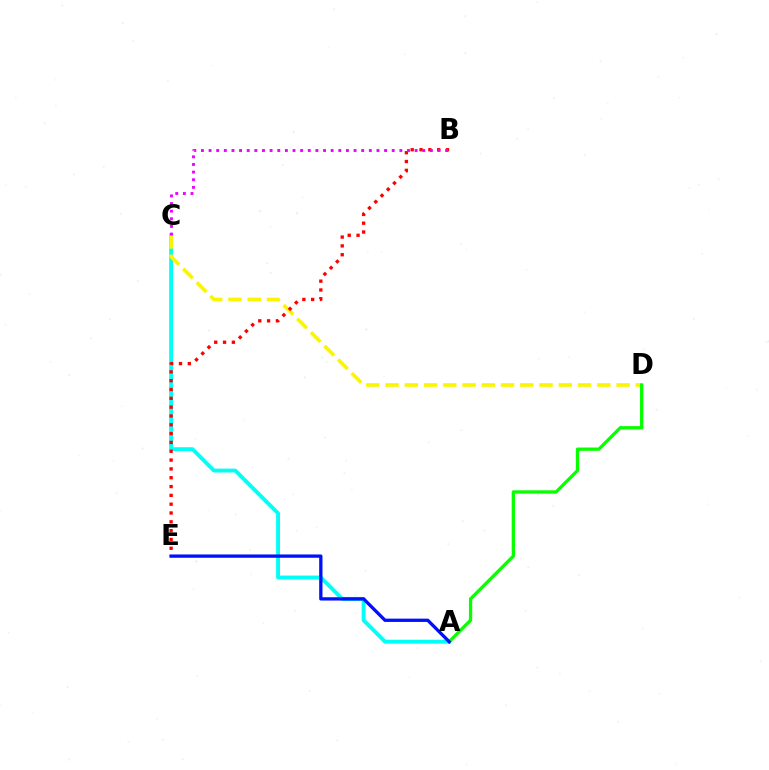{('A', 'C'): [{'color': '#00fff6', 'line_style': 'solid', 'thickness': 2.79}], ('C', 'D'): [{'color': '#fcf500', 'line_style': 'dashed', 'thickness': 2.62}], ('B', 'E'): [{'color': '#ff0000', 'line_style': 'dotted', 'thickness': 2.4}], ('A', 'D'): [{'color': '#08ff00', 'line_style': 'solid', 'thickness': 2.37}], ('A', 'E'): [{'color': '#0010ff', 'line_style': 'solid', 'thickness': 2.38}], ('B', 'C'): [{'color': '#ee00ff', 'line_style': 'dotted', 'thickness': 2.07}]}